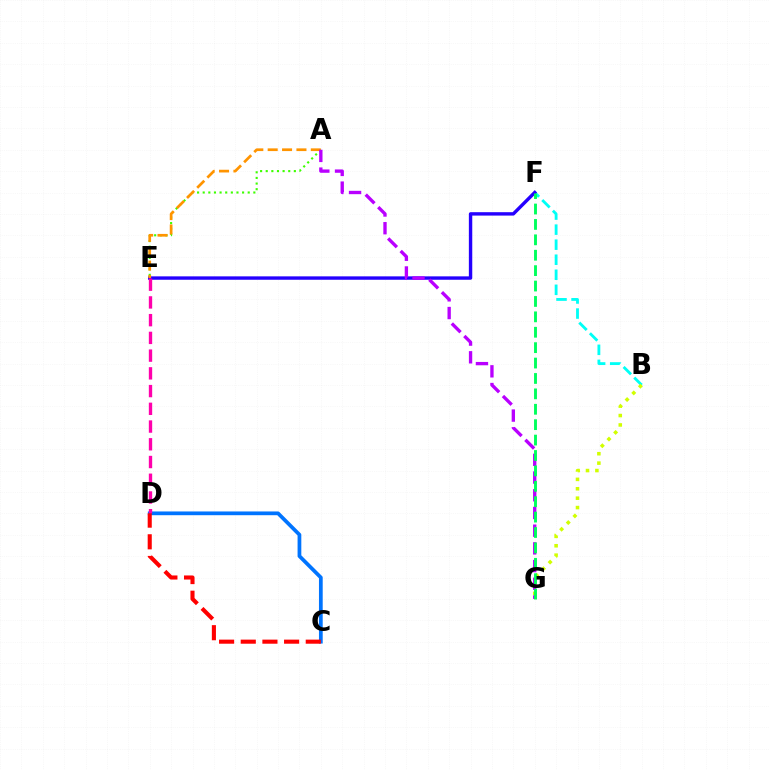{('C', 'D'): [{'color': '#0074ff', 'line_style': 'solid', 'thickness': 2.69}, {'color': '#ff0000', 'line_style': 'dashed', 'thickness': 2.94}], ('A', 'E'): [{'color': '#3dff00', 'line_style': 'dotted', 'thickness': 1.53}, {'color': '#ff9400', 'line_style': 'dashed', 'thickness': 1.95}], ('B', 'F'): [{'color': '#00fff6', 'line_style': 'dashed', 'thickness': 2.04}], ('E', 'F'): [{'color': '#2500ff', 'line_style': 'solid', 'thickness': 2.45}], ('B', 'G'): [{'color': '#d1ff00', 'line_style': 'dotted', 'thickness': 2.56}], ('D', 'E'): [{'color': '#ff00ac', 'line_style': 'dashed', 'thickness': 2.41}], ('A', 'G'): [{'color': '#b900ff', 'line_style': 'dashed', 'thickness': 2.41}], ('F', 'G'): [{'color': '#00ff5c', 'line_style': 'dashed', 'thickness': 2.09}]}